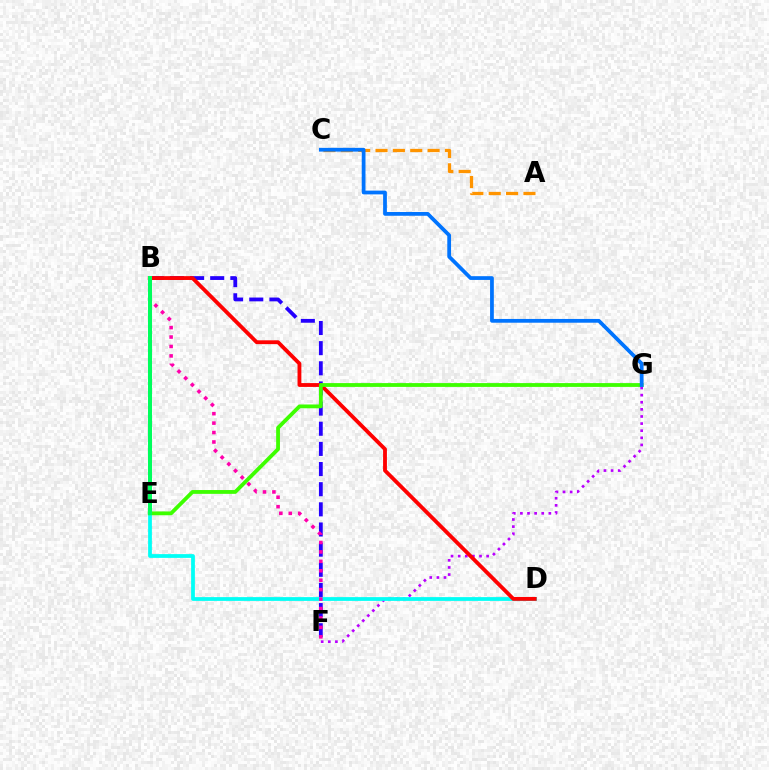{('F', 'G'): [{'color': '#b900ff', 'line_style': 'dotted', 'thickness': 1.93}], ('B', 'E'): [{'color': '#d1ff00', 'line_style': 'solid', 'thickness': 2.05}, {'color': '#00ff5c', 'line_style': 'solid', 'thickness': 2.88}], ('D', 'E'): [{'color': '#00fff6', 'line_style': 'solid', 'thickness': 2.71}], ('B', 'F'): [{'color': '#2500ff', 'line_style': 'dashed', 'thickness': 2.74}, {'color': '#ff00ac', 'line_style': 'dotted', 'thickness': 2.56}], ('B', 'D'): [{'color': '#ff0000', 'line_style': 'solid', 'thickness': 2.76}], ('A', 'C'): [{'color': '#ff9400', 'line_style': 'dashed', 'thickness': 2.36}], ('E', 'G'): [{'color': '#3dff00', 'line_style': 'solid', 'thickness': 2.74}], ('C', 'G'): [{'color': '#0074ff', 'line_style': 'solid', 'thickness': 2.7}]}